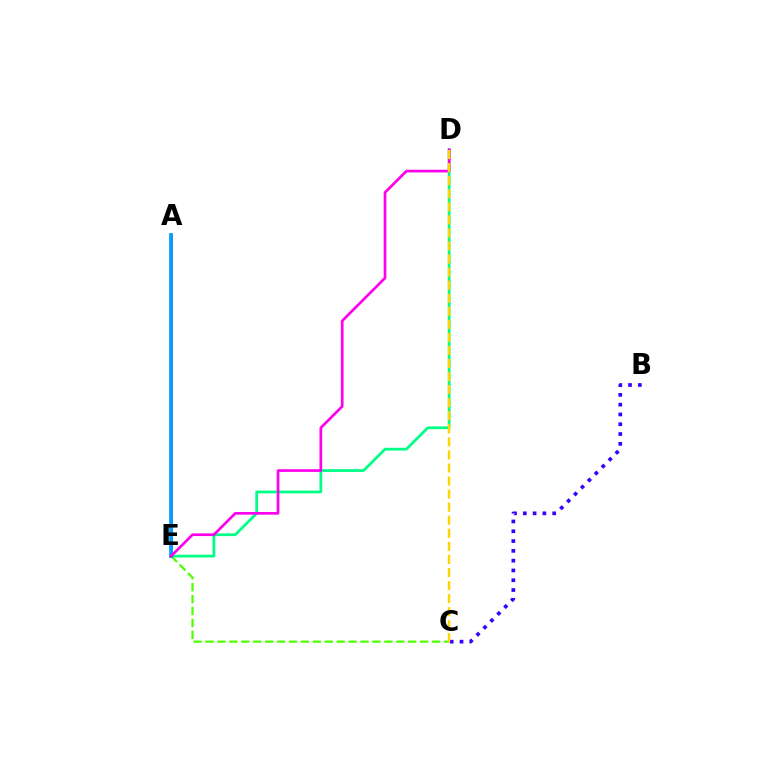{('A', 'E'): [{'color': '#ff0000', 'line_style': 'solid', 'thickness': 1.96}, {'color': '#009eff', 'line_style': 'solid', 'thickness': 2.68}], ('B', 'C'): [{'color': '#3700ff', 'line_style': 'dotted', 'thickness': 2.66}], ('D', 'E'): [{'color': '#00ff86', 'line_style': 'solid', 'thickness': 1.98}, {'color': '#ff00ed', 'line_style': 'solid', 'thickness': 1.94}], ('C', 'E'): [{'color': '#4fff00', 'line_style': 'dashed', 'thickness': 1.62}], ('C', 'D'): [{'color': '#ffd500', 'line_style': 'dashed', 'thickness': 1.77}]}